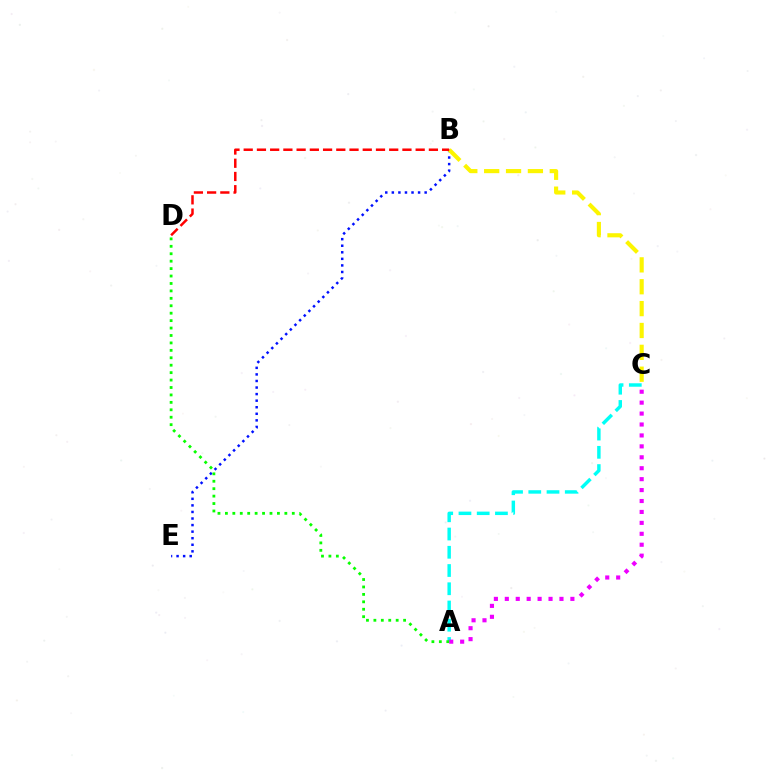{('B', 'E'): [{'color': '#0010ff', 'line_style': 'dotted', 'thickness': 1.78}], ('A', 'C'): [{'color': '#00fff6', 'line_style': 'dashed', 'thickness': 2.48}, {'color': '#ee00ff', 'line_style': 'dotted', 'thickness': 2.97}], ('B', 'C'): [{'color': '#fcf500', 'line_style': 'dashed', 'thickness': 2.97}], ('A', 'D'): [{'color': '#08ff00', 'line_style': 'dotted', 'thickness': 2.02}], ('B', 'D'): [{'color': '#ff0000', 'line_style': 'dashed', 'thickness': 1.8}]}